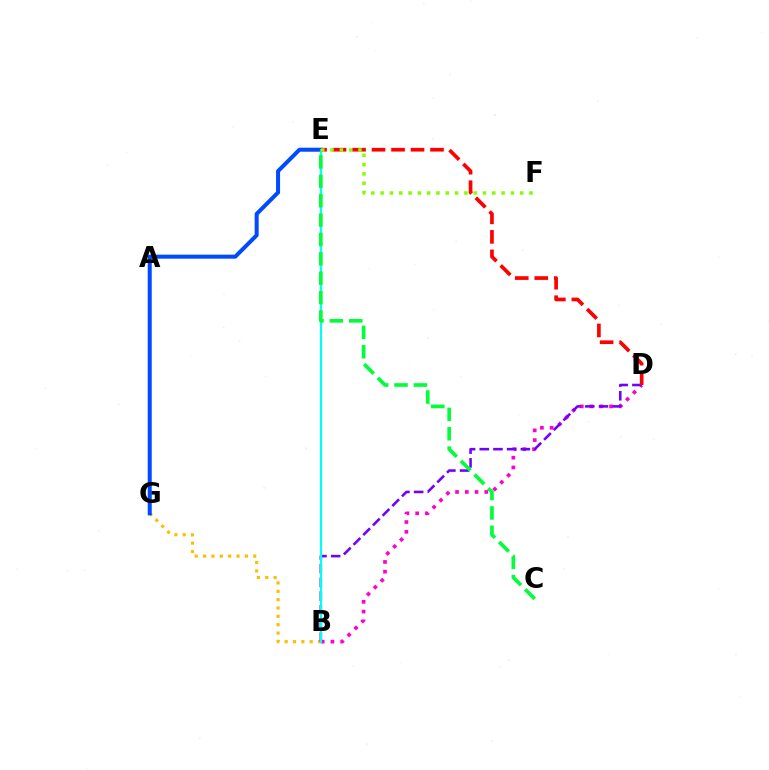{('B', 'D'): [{'color': '#ff00cf', 'line_style': 'dotted', 'thickness': 2.65}, {'color': '#7200ff', 'line_style': 'dashed', 'thickness': 1.86}], ('B', 'G'): [{'color': '#ffbd00', 'line_style': 'dotted', 'thickness': 2.27}], ('E', 'G'): [{'color': '#004bff', 'line_style': 'solid', 'thickness': 2.9}], ('B', 'E'): [{'color': '#00fff6', 'line_style': 'solid', 'thickness': 1.57}], ('C', 'E'): [{'color': '#00ff39', 'line_style': 'dashed', 'thickness': 2.63}], ('D', 'E'): [{'color': '#ff0000', 'line_style': 'dashed', 'thickness': 2.65}], ('E', 'F'): [{'color': '#84ff00', 'line_style': 'dotted', 'thickness': 2.53}]}